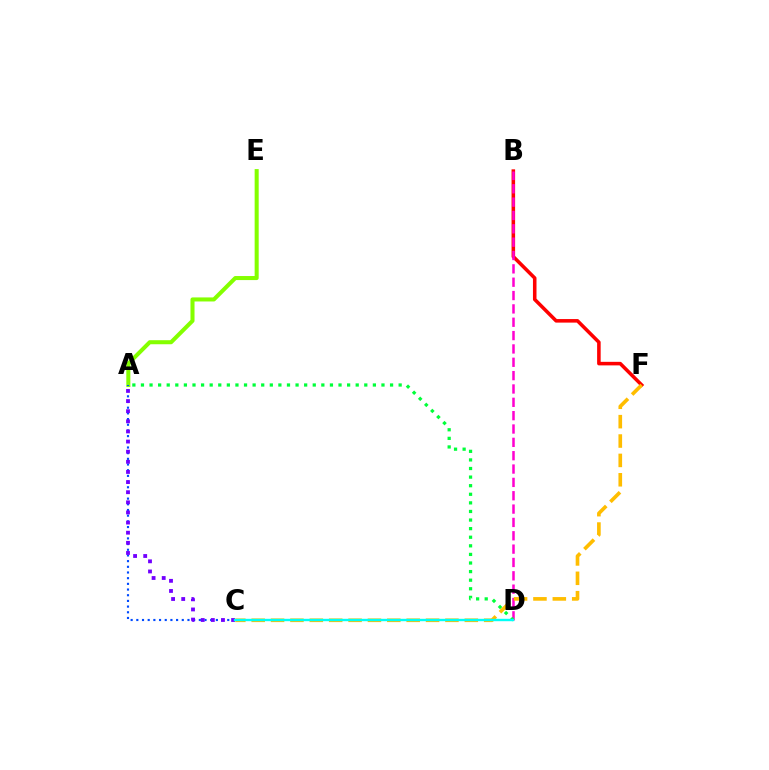{('A', 'E'): [{'color': '#84ff00', 'line_style': 'solid', 'thickness': 2.91}], ('B', 'F'): [{'color': '#ff0000', 'line_style': 'solid', 'thickness': 2.55}], ('B', 'D'): [{'color': '#ff00cf', 'line_style': 'dashed', 'thickness': 1.81}], ('A', 'C'): [{'color': '#004bff', 'line_style': 'dotted', 'thickness': 1.54}, {'color': '#7200ff', 'line_style': 'dotted', 'thickness': 2.75}], ('A', 'D'): [{'color': '#00ff39', 'line_style': 'dotted', 'thickness': 2.33}], ('C', 'F'): [{'color': '#ffbd00', 'line_style': 'dashed', 'thickness': 2.63}], ('C', 'D'): [{'color': '#00fff6', 'line_style': 'solid', 'thickness': 1.73}]}